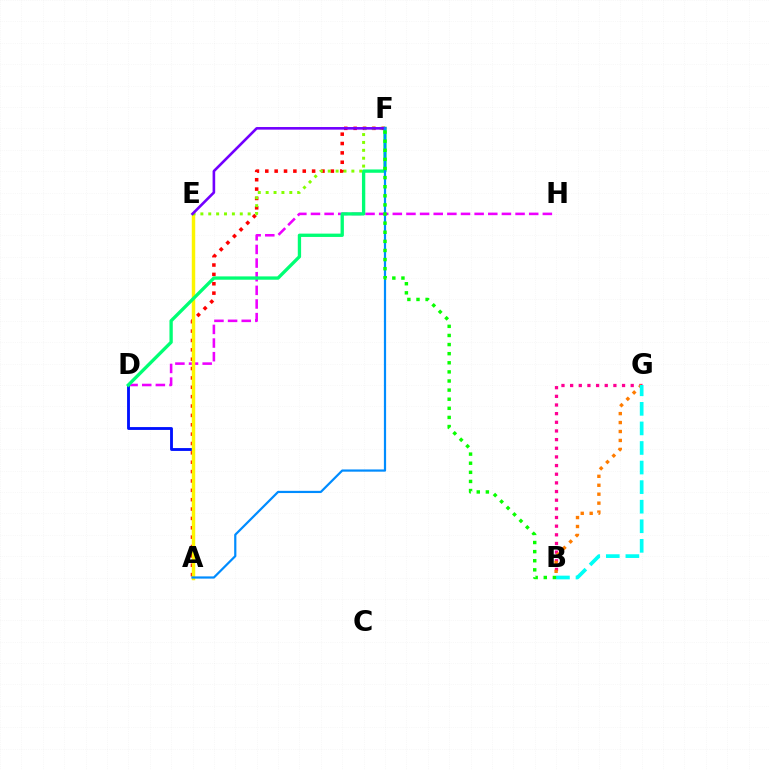{('D', 'H'): [{'color': '#ee00ff', 'line_style': 'dashed', 'thickness': 1.85}], ('B', 'G'): [{'color': '#ff0094', 'line_style': 'dotted', 'thickness': 2.35}, {'color': '#ff7c00', 'line_style': 'dotted', 'thickness': 2.43}, {'color': '#00fff6', 'line_style': 'dashed', 'thickness': 2.66}], ('A', 'F'): [{'color': '#ff0000', 'line_style': 'dotted', 'thickness': 2.54}, {'color': '#008cff', 'line_style': 'solid', 'thickness': 1.59}], ('A', 'D'): [{'color': '#0010ff', 'line_style': 'solid', 'thickness': 2.05}], ('A', 'E'): [{'color': '#fcf500', 'line_style': 'solid', 'thickness': 2.48}], ('D', 'F'): [{'color': '#00ff74', 'line_style': 'solid', 'thickness': 2.39}], ('E', 'F'): [{'color': '#84ff00', 'line_style': 'dotted', 'thickness': 2.14}, {'color': '#7200ff', 'line_style': 'solid', 'thickness': 1.88}], ('B', 'F'): [{'color': '#08ff00', 'line_style': 'dotted', 'thickness': 2.47}]}